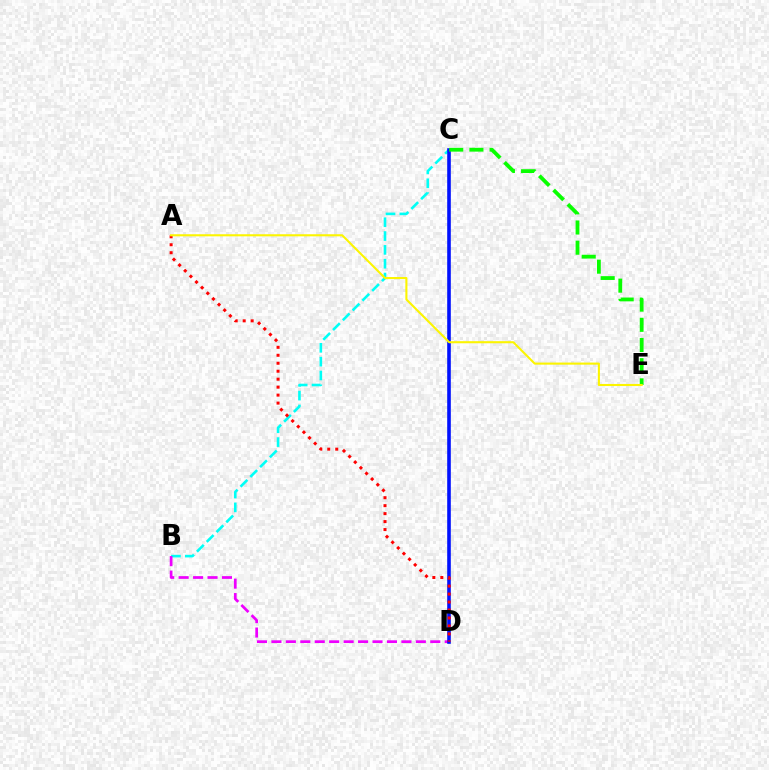{('B', 'C'): [{'color': '#00fff6', 'line_style': 'dashed', 'thickness': 1.88}], ('B', 'D'): [{'color': '#ee00ff', 'line_style': 'dashed', 'thickness': 1.96}], ('C', 'D'): [{'color': '#0010ff', 'line_style': 'solid', 'thickness': 2.59}], ('A', 'D'): [{'color': '#ff0000', 'line_style': 'dotted', 'thickness': 2.17}], ('C', 'E'): [{'color': '#08ff00', 'line_style': 'dashed', 'thickness': 2.74}], ('A', 'E'): [{'color': '#fcf500', 'line_style': 'solid', 'thickness': 1.5}]}